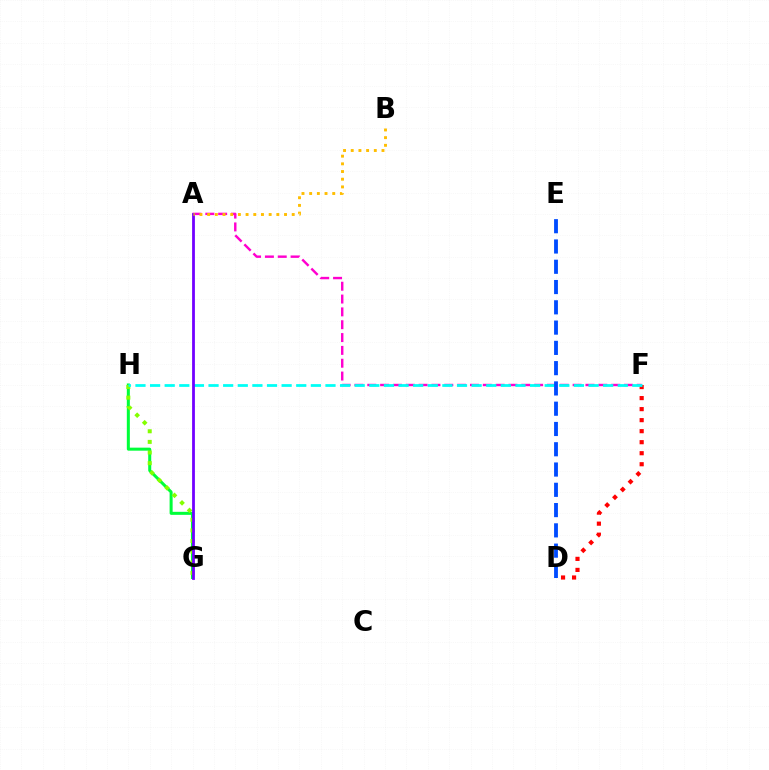{('D', 'F'): [{'color': '#ff0000', 'line_style': 'dotted', 'thickness': 2.99}], ('G', 'H'): [{'color': '#00ff39', 'line_style': 'solid', 'thickness': 2.18}, {'color': '#84ff00', 'line_style': 'dotted', 'thickness': 2.89}], ('A', 'F'): [{'color': '#ff00cf', 'line_style': 'dashed', 'thickness': 1.74}], ('F', 'H'): [{'color': '#00fff6', 'line_style': 'dashed', 'thickness': 1.99}], ('D', 'E'): [{'color': '#004bff', 'line_style': 'dashed', 'thickness': 2.75}], ('A', 'G'): [{'color': '#7200ff', 'line_style': 'solid', 'thickness': 2.01}], ('A', 'B'): [{'color': '#ffbd00', 'line_style': 'dotted', 'thickness': 2.09}]}